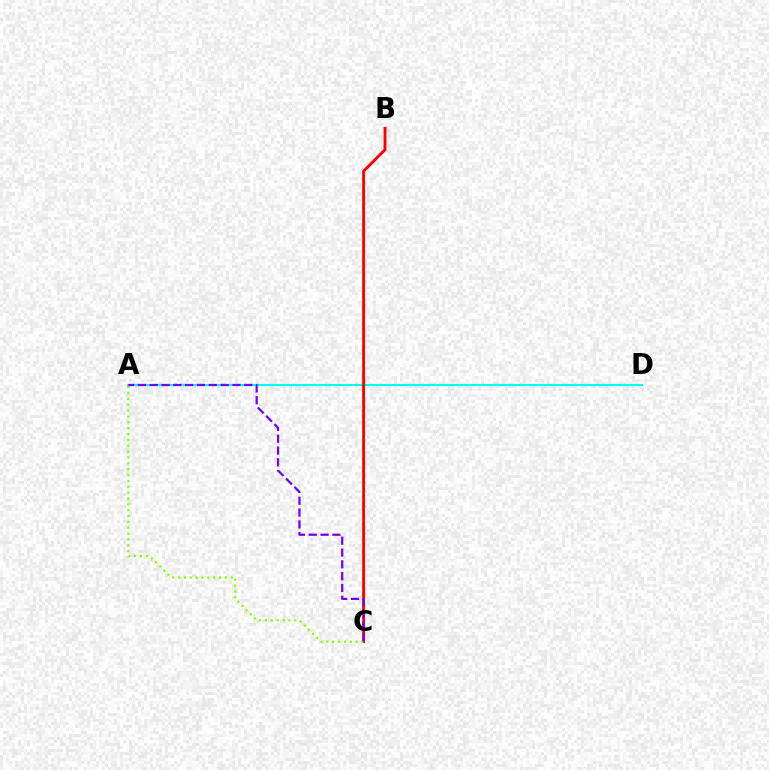{('A', 'D'): [{'color': '#00fff6', 'line_style': 'solid', 'thickness': 1.5}], ('B', 'C'): [{'color': '#ff0000', 'line_style': 'solid', 'thickness': 2.06}], ('A', 'C'): [{'color': '#84ff00', 'line_style': 'dotted', 'thickness': 1.59}, {'color': '#7200ff', 'line_style': 'dashed', 'thickness': 1.61}]}